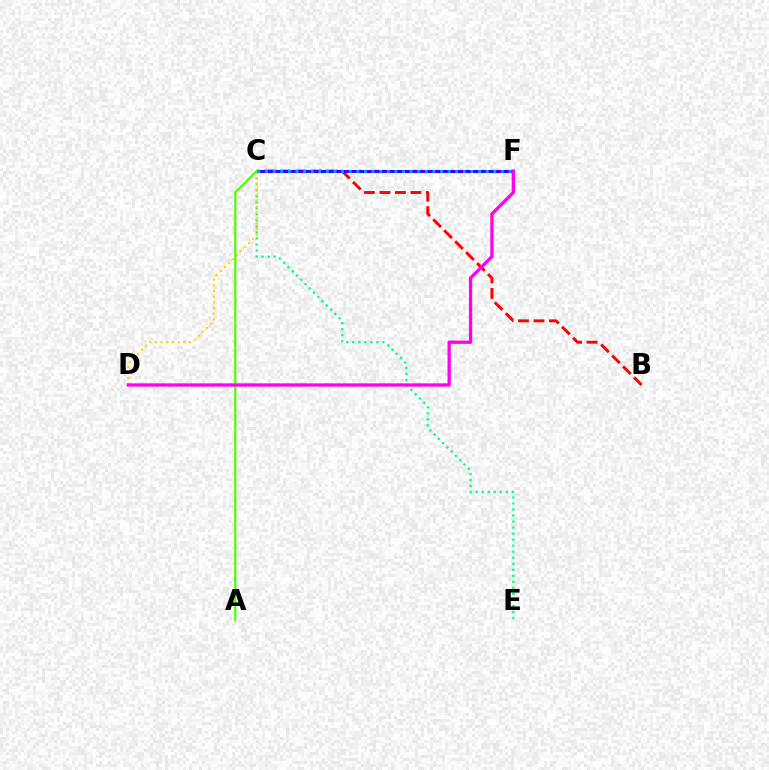{('B', 'C'): [{'color': '#ff0000', 'line_style': 'dashed', 'thickness': 2.1}], ('C', 'E'): [{'color': '#00ff86', 'line_style': 'dotted', 'thickness': 1.64}], ('C', 'F'): [{'color': '#3700ff', 'line_style': 'solid', 'thickness': 2.21}, {'color': '#009eff', 'line_style': 'dotted', 'thickness': 2.07}], ('C', 'D'): [{'color': '#ffd500', 'line_style': 'dotted', 'thickness': 1.54}], ('A', 'C'): [{'color': '#4fff00', 'line_style': 'solid', 'thickness': 1.57}], ('D', 'F'): [{'color': '#ff00ed', 'line_style': 'solid', 'thickness': 2.37}]}